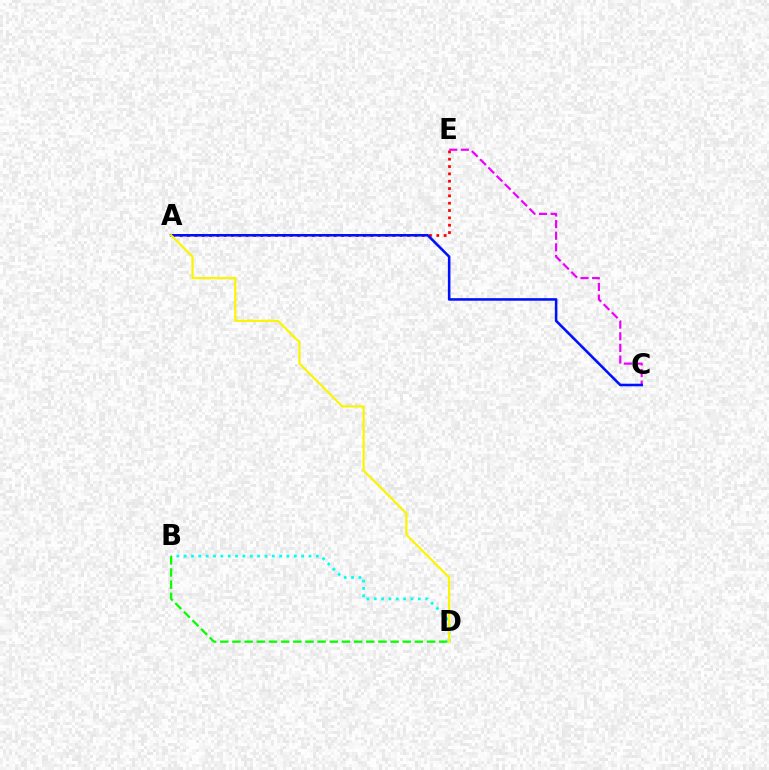{('B', 'D'): [{'color': '#00fff6', 'line_style': 'dotted', 'thickness': 2.0}, {'color': '#08ff00', 'line_style': 'dashed', 'thickness': 1.65}], ('A', 'E'): [{'color': '#ff0000', 'line_style': 'dotted', 'thickness': 1.99}], ('C', 'E'): [{'color': '#ee00ff', 'line_style': 'dashed', 'thickness': 1.58}], ('A', 'C'): [{'color': '#0010ff', 'line_style': 'solid', 'thickness': 1.84}], ('A', 'D'): [{'color': '#fcf500', 'line_style': 'solid', 'thickness': 1.59}]}